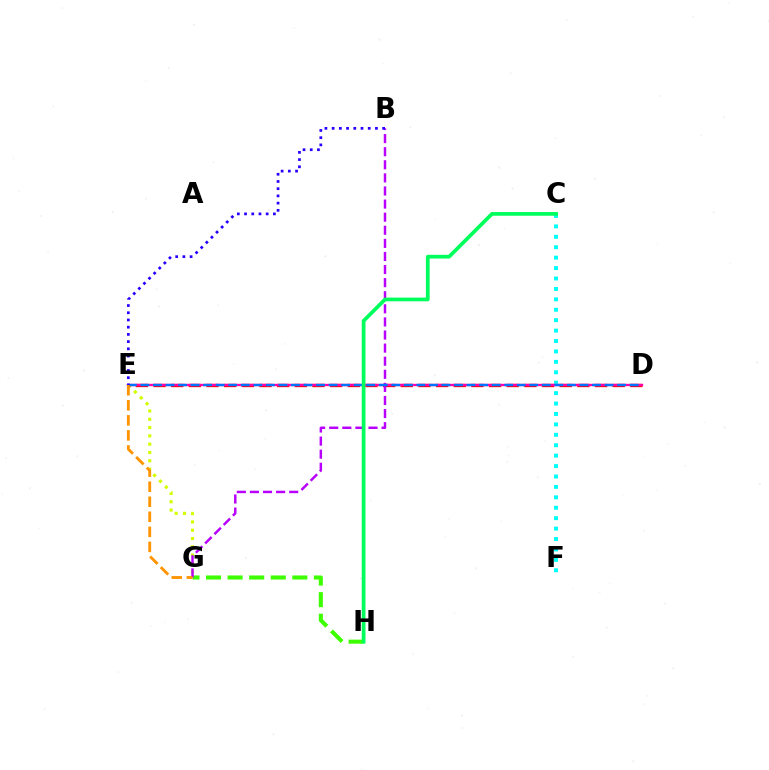{('E', 'G'): [{'color': '#d1ff00', 'line_style': 'dotted', 'thickness': 2.26}, {'color': '#ff9400', 'line_style': 'dashed', 'thickness': 2.04}], ('C', 'F'): [{'color': '#00fff6', 'line_style': 'dotted', 'thickness': 2.83}], ('G', 'H'): [{'color': '#3dff00', 'line_style': 'dashed', 'thickness': 2.93}], ('D', 'E'): [{'color': '#ff0000', 'line_style': 'dashed', 'thickness': 2.4}, {'color': '#ff00ac', 'line_style': 'solid', 'thickness': 1.69}, {'color': '#0074ff', 'line_style': 'dashed', 'thickness': 1.7}], ('B', 'G'): [{'color': '#b900ff', 'line_style': 'dashed', 'thickness': 1.78}], ('B', 'E'): [{'color': '#2500ff', 'line_style': 'dotted', 'thickness': 1.96}], ('C', 'H'): [{'color': '#00ff5c', 'line_style': 'solid', 'thickness': 2.68}]}